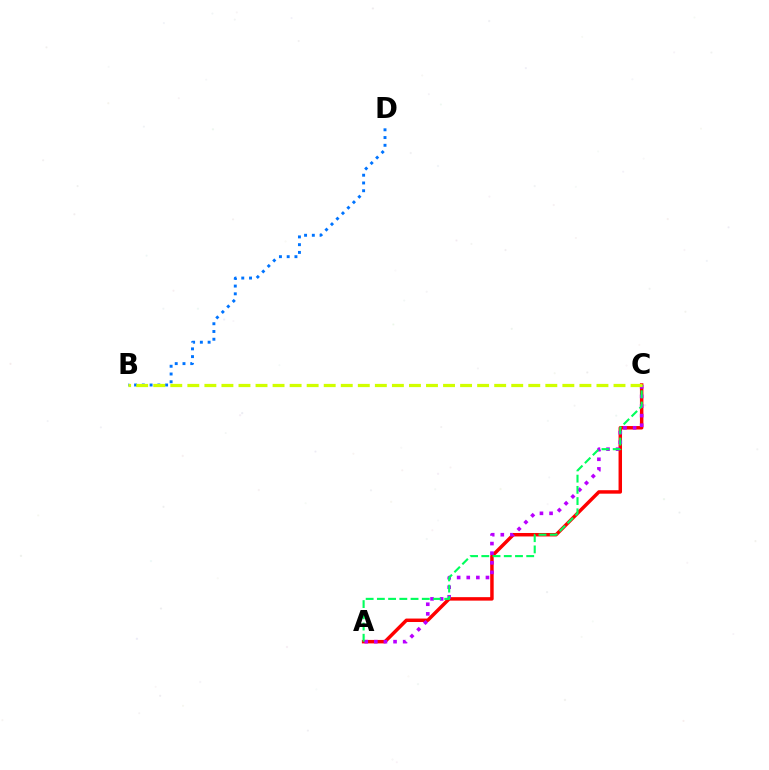{('A', 'C'): [{'color': '#ff0000', 'line_style': 'solid', 'thickness': 2.49}, {'color': '#b900ff', 'line_style': 'dotted', 'thickness': 2.61}, {'color': '#00ff5c', 'line_style': 'dashed', 'thickness': 1.52}], ('B', 'D'): [{'color': '#0074ff', 'line_style': 'dotted', 'thickness': 2.11}], ('B', 'C'): [{'color': '#d1ff00', 'line_style': 'dashed', 'thickness': 2.32}]}